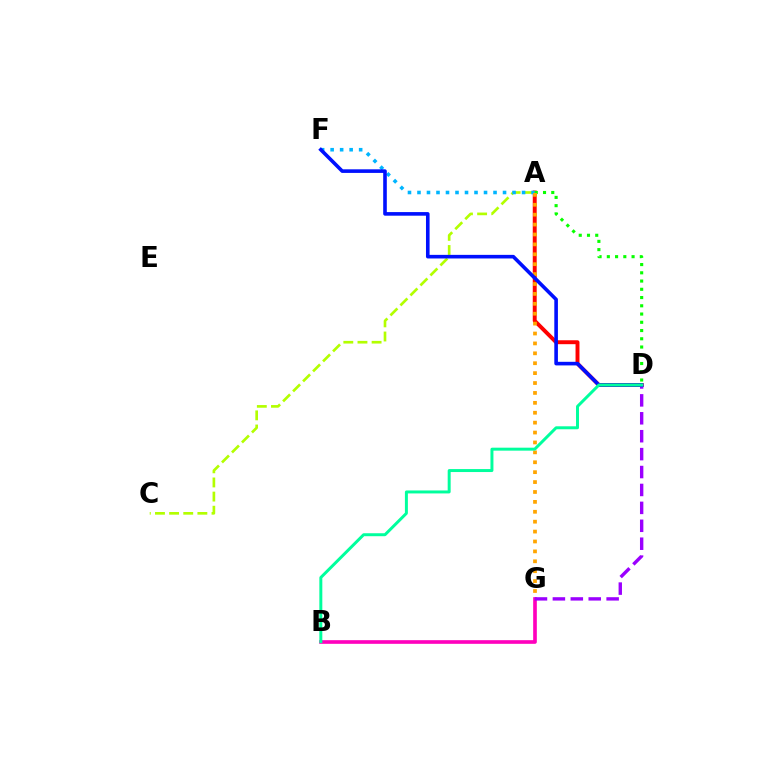{('A', 'D'): [{'color': '#ff0000', 'line_style': 'solid', 'thickness': 2.83}, {'color': '#08ff00', 'line_style': 'dotted', 'thickness': 2.24}], ('A', 'C'): [{'color': '#b3ff00', 'line_style': 'dashed', 'thickness': 1.92}], ('B', 'G'): [{'color': '#ff00bd', 'line_style': 'solid', 'thickness': 2.63}], ('D', 'G'): [{'color': '#9b00ff', 'line_style': 'dashed', 'thickness': 2.43}], ('A', 'F'): [{'color': '#00b5ff', 'line_style': 'dotted', 'thickness': 2.58}], ('A', 'G'): [{'color': '#ffa500', 'line_style': 'dotted', 'thickness': 2.69}], ('D', 'F'): [{'color': '#0010ff', 'line_style': 'solid', 'thickness': 2.6}], ('B', 'D'): [{'color': '#00ff9d', 'line_style': 'solid', 'thickness': 2.14}]}